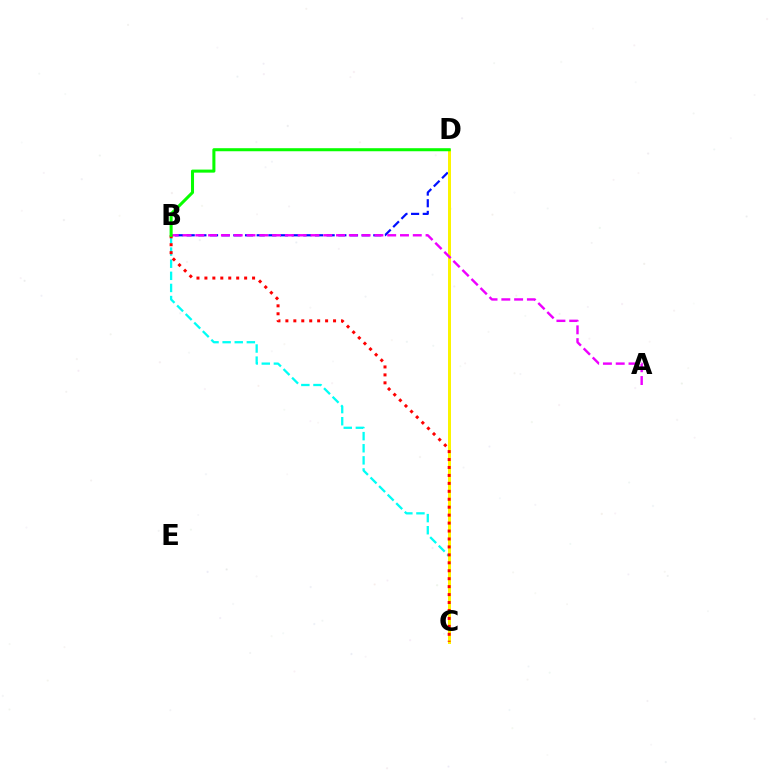{('B', 'C'): [{'color': '#00fff6', 'line_style': 'dashed', 'thickness': 1.64}, {'color': '#ff0000', 'line_style': 'dotted', 'thickness': 2.16}], ('B', 'D'): [{'color': '#0010ff', 'line_style': 'dashed', 'thickness': 1.58}, {'color': '#08ff00', 'line_style': 'solid', 'thickness': 2.19}], ('C', 'D'): [{'color': '#fcf500', 'line_style': 'solid', 'thickness': 2.16}], ('A', 'B'): [{'color': '#ee00ff', 'line_style': 'dashed', 'thickness': 1.74}]}